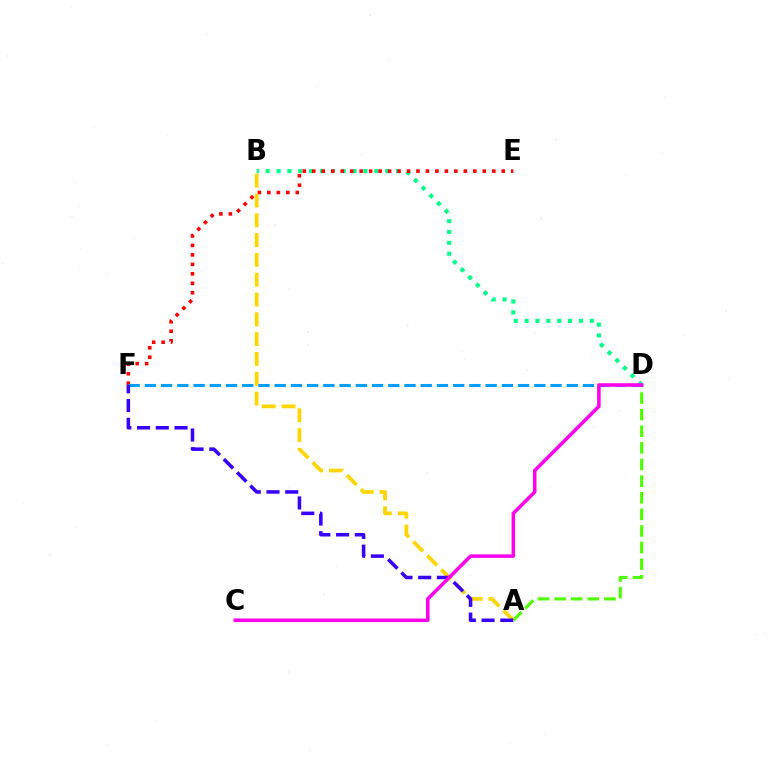{('B', 'D'): [{'color': '#00ff86', 'line_style': 'dotted', 'thickness': 2.95}], ('E', 'F'): [{'color': '#ff0000', 'line_style': 'dotted', 'thickness': 2.57}], ('A', 'D'): [{'color': '#4fff00', 'line_style': 'dashed', 'thickness': 2.26}], ('A', 'B'): [{'color': '#ffd500', 'line_style': 'dashed', 'thickness': 2.69}], ('D', 'F'): [{'color': '#009eff', 'line_style': 'dashed', 'thickness': 2.2}], ('A', 'F'): [{'color': '#3700ff', 'line_style': 'dashed', 'thickness': 2.54}], ('C', 'D'): [{'color': '#ff00ed', 'line_style': 'solid', 'thickness': 2.55}]}